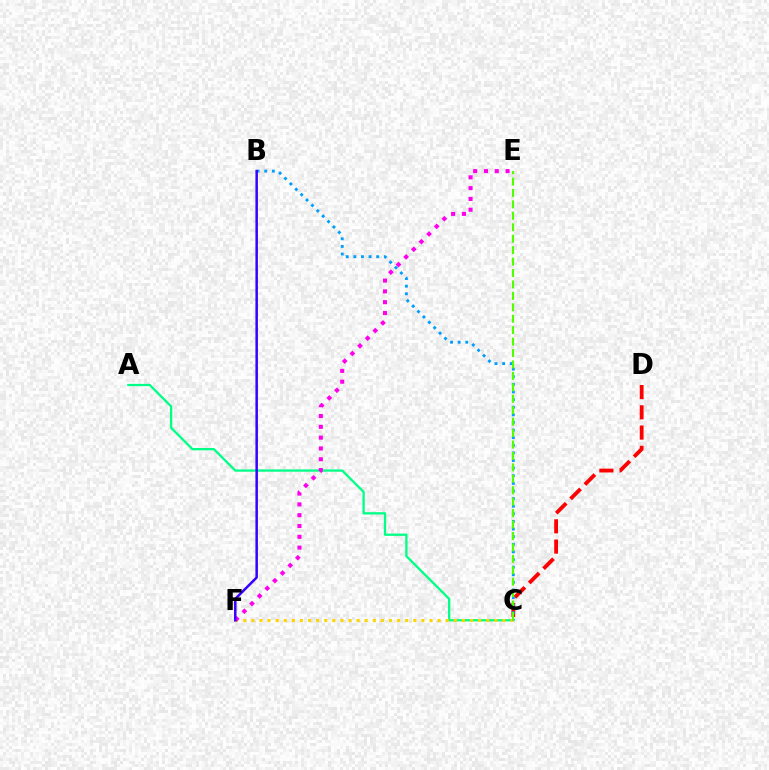{('A', 'C'): [{'color': '#00ff86', 'line_style': 'solid', 'thickness': 1.64}], ('C', 'D'): [{'color': '#ff0000', 'line_style': 'dashed', 'thickness': 2.75}], ('C', 'F'): [{'color': '#ffd500', 'line_style': 'dotted', 'thickness': 2.2}], ('E', 'F'): [{'color': '#ff00ed', 'line_style': 'dotted', 'thickness': 2.93}], ('B', 'C'): [{'color': '#009eff', 'line_style': 'dotted', 'thickness': 2.07}], ('C', 'E'): [{'color': '#4fff00', 'line_style': 'dashed', 'thickness': 1.55}], ('B', 'F'): [{'color': '#3700ff', 'line_style': 'solid', 'thickness': 1.81}]}